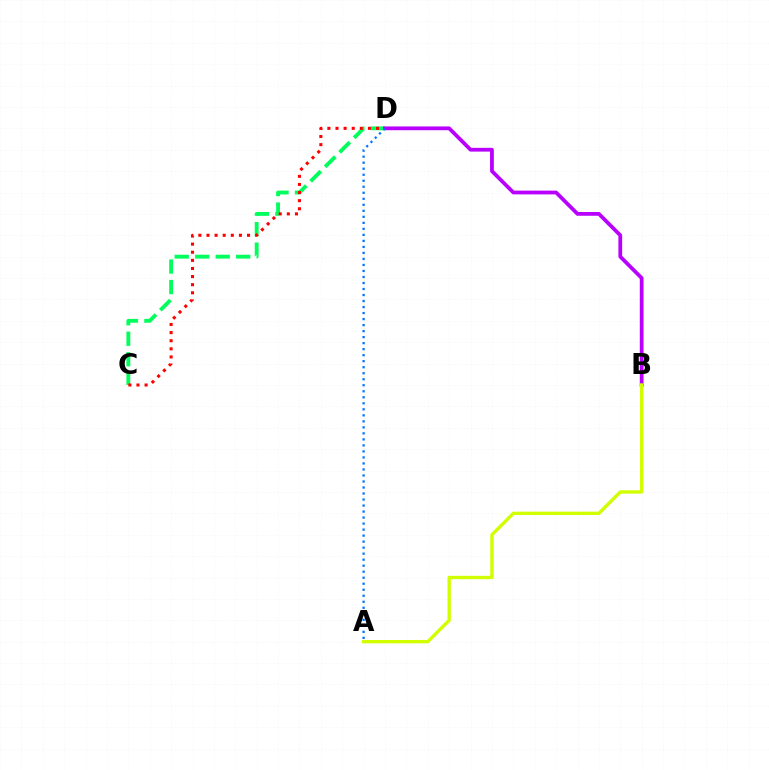{('C', 'D'): [{'color': '#00ff5c', 'line_style': 'dashed', 'thickness': 2.78}, {'color': '#ff0000', 'line_style': 'dotted', 'thickness': 2.2}], ('B', 'D'): [{'color': '#b900ff', 'line_style': 'solid', 'thickness': 2.71}], ('A', 'B'): [{'color': '#d1ff00', 'line_style': 'solid', 'thickness': 2.42}], ('A', 'D'): [{'color': '#0074ff', 'line_style': 'dotted', 'thickness': 1.63}]}